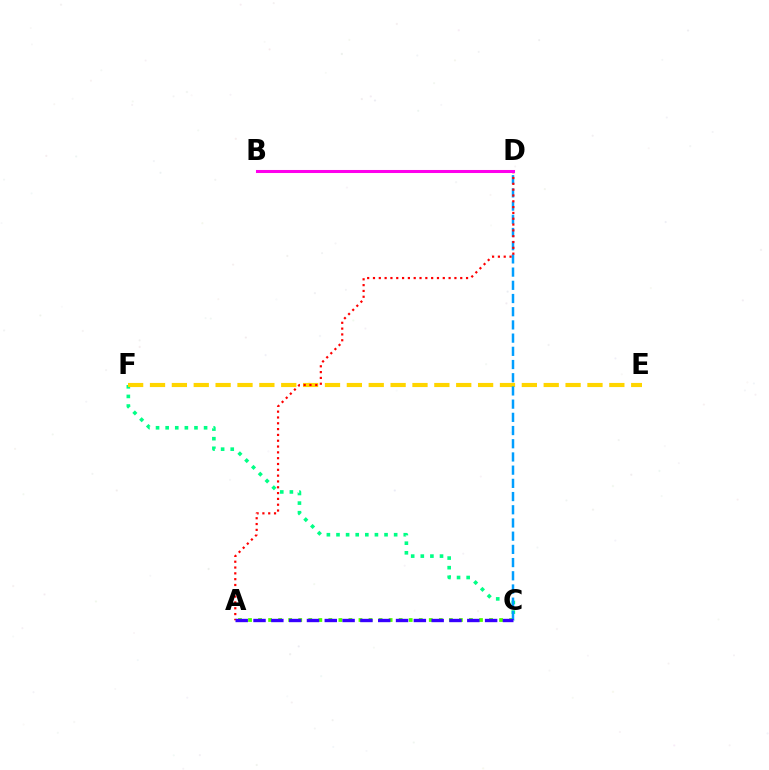{('A', 'C'): [{'color': '#4fff00', 'line_style': 'dotted', 'thickness': 2.73}, {'color': '#3700ff', 'line_style': 'dashed', 'thickness': 2.42}], ('C', 'F'): [{'color': '#00ff86', 'line_style': 'dotted', 'thickness': 2.61}], ('E', 'F'): [{'color': '#ffd500', 'line_style': 'dashed', 'thickness': 2.97}], ('C', 'D'): [{'color': '#009eff', 'line_style': 'dashed', 'thickness': 1.79}], ('A', 'D'): [{'color': '#ff0000', 'line_style': 'dotted', 'thickness': 1.58}], ('B', 'D'): [{'color': '#ff00ed', 'line_style': 'solid', 'thickness': 2.2}]}